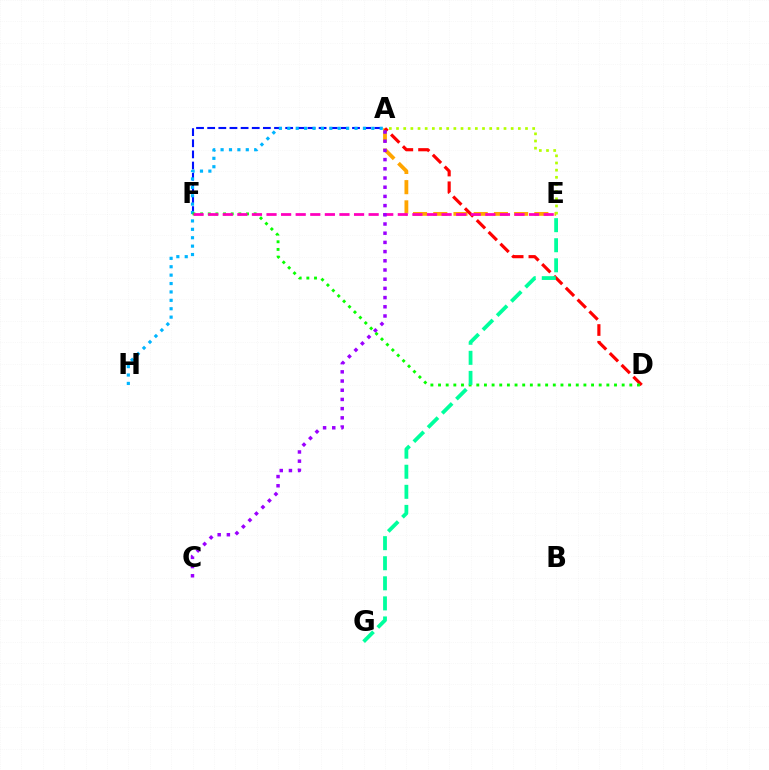{('A', 'F'): [{'color': '#0010ff', 'line_style': 'dashed', 'thickness': 1.51}], ('A', 'E'): [{'color': '#ffa500', 'line_style': 'dashed', 'thickness': 2.75}, {'color': '#b3ff00', 'line_style': 'dotted', 'thickness': 1.95}], ('A', 'H'): [{'color': '#00b5ff', 'line_style': 'dotted', 'thickness': 2.28}], ('A', 'D'): [{'color': '#ff0000', 'line_style': 'dashed', 'thickness': 2.27}], ('D', 'F'): [{'color': '#08ff00', 'line_style': 'dotted', 'thickness': 2.08}], ('E', 'F'): [{'color': '#ff00bd', 'line_style': 'dashed', 'thickness': 1.98}], ('E', 'G'): [{'color': '#00ff9d', 'line_style': 'dashed', 'thickness': 2.73}], ('A', 'C'): [{'color': '#9b00ff', 'line_style': 'dotted', 'thickness': 2.5}]}